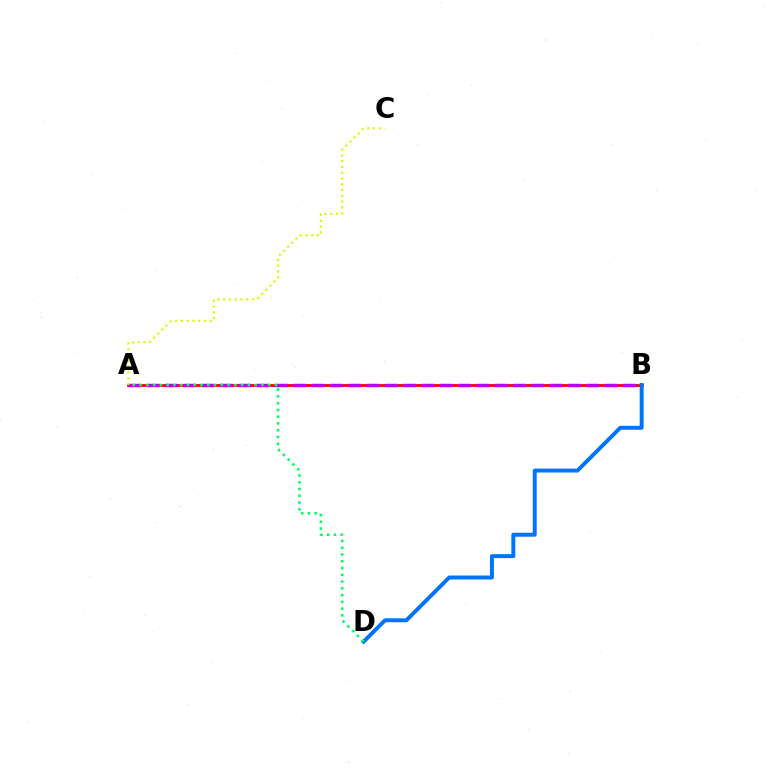{('A', 'B'): [{'color': '#ff0000', 'line_style': 'solid', 'thickness': 2.02}, {'color': '#b900ff', 'line_style': 'dashed', 'thickness': 2.49}], ('B', 'D'): [{'color': '#0074ff', 'line_style': 'solid', 'thickness': 2.85}], ('A', 'C'): [{'color': '#d1ff00', 'line_style': 'dotted', 'thickness': 1.57}], ('A', 'D'): [{'color': '#00ff5c', 'line_style': 'dotted', 'thickness': 1.84}]}